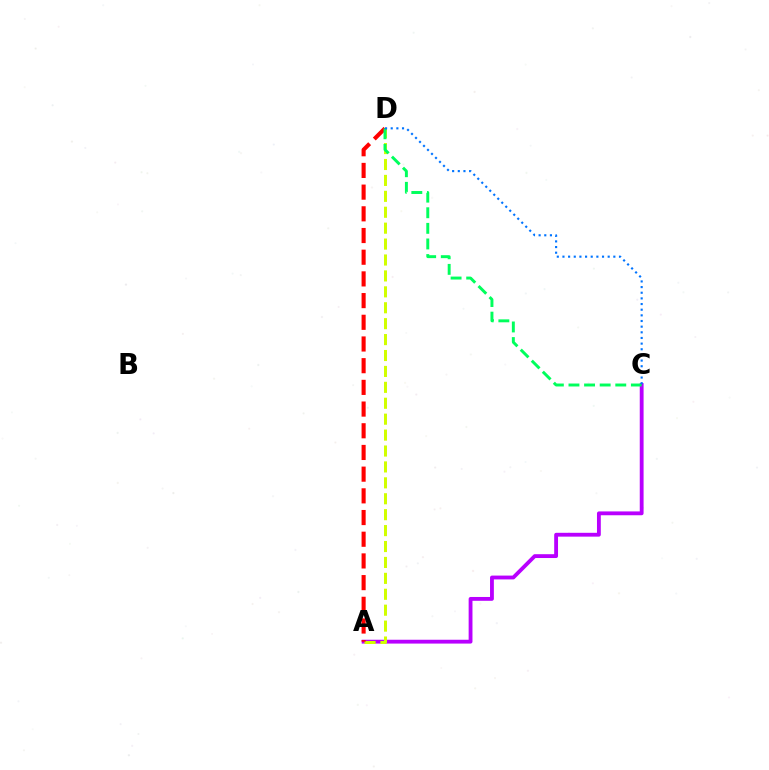{('A', 'C'): [{'color': '#b900ff', 'line_style': 'solid', 'thickness': 2.76}], ('A', 'D'): [{'color': '#d1ff00', 'line_style': 'dashed', 'thickness': 2.16}, {'color': '#ff0000', 'line_style': 'dashed', 'thickness': 2.95}], ('C', 'D'): [{'color': '#00ff5c', 'line_style': 'dashed', 'thickness': 2.12}, {'color': '#0074ff', 'line_style': 'dotted', 'thickness': 1.54}]}